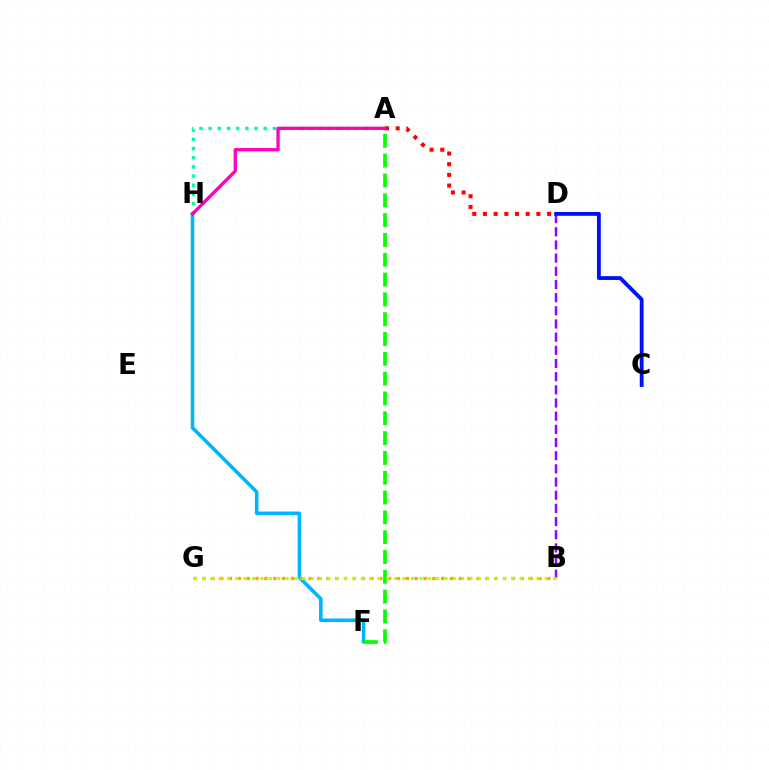{('A', 'H'): [{'color': '#00ff9d', 'line_style': 'dotted', 'thickness': 2.49}, {'color': '#ff00bd', 'line_style': 'solid', 'thickness': 2.38}], ('F', 'H'): [{'color': '#00b5ff', 'line_style': 'solid', 'thickness': 2.58}], ('A', 'F'): [{'color': '#08ff00', 'line_style': 'dashed', 'thickness': 2.69}], ('B', 'D'): [{'color': '#9b00ff', 'line_style': 'dashed', 'thickness': 1.79}], ('B', 'G'): [{'color': '#ffa500', 'line_style': 'dotted', 'thickness': 2.4}, {'color': '#b3ff00', 'line_style': 'dotted', 'thickness': 2.27}], ('C', 'D'): [{'color': '#0010ff', 'line_style': 'solid', 'thickness': 2.76}], ('A', 'D'): [{'color': '#ff0000', 'line_style': 'dotted', 'thickness': 2.9}]}